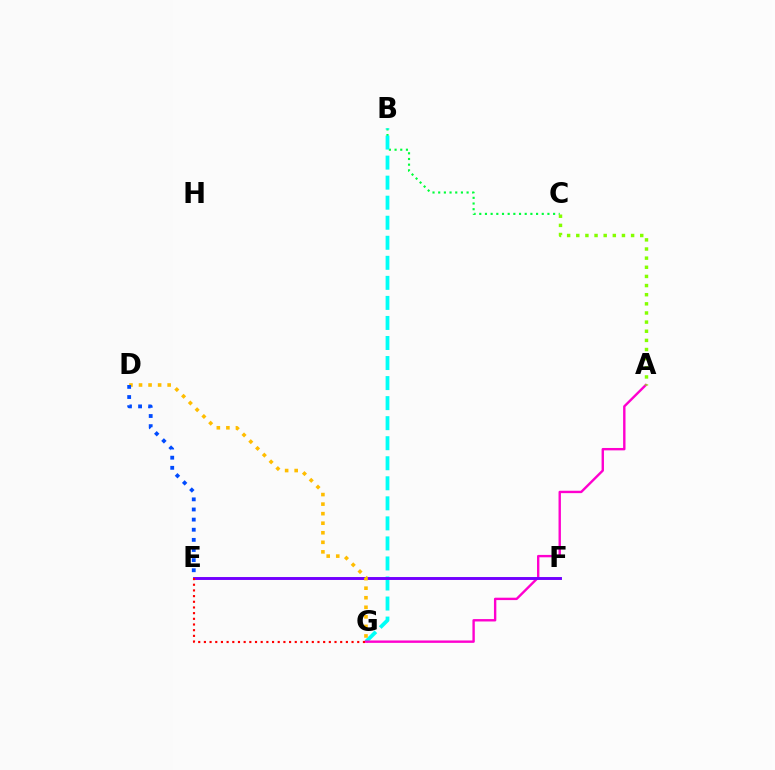{('B', 'C'): [{'color': '#00ff39', 'line_style': 'dotted', 'thickness': 1.54}], ('B', 'G'): [{'color': '#00fff6', 'line_style': 'dashed', 'thickness': 2.72}], ('A', 'G'): [{'color': '#ff00cf', 'line_style': 'solid', 'thickness': 1.72}], ('E', 'F'): [{'color': '#7200ff', 'line_style': 'solid', 'thickness': 2.1}], ('D', 'G'): [{'color': '#ffbd00', 'line_style': 'dotted', 'thickness': 2.59}], ('D', 'E'): [{'color': '#004bff', 'line_style': 'dotted', 'thickness': 2.75}], ('A', 'C'): [{'color': '#84ff00', 'line_style': 'dotted', 'thickness': 2.48}], ('E', 'G'): [{'color': '#ff0000', 'line_style': 'dotted', 'thickness': 1.54}]}